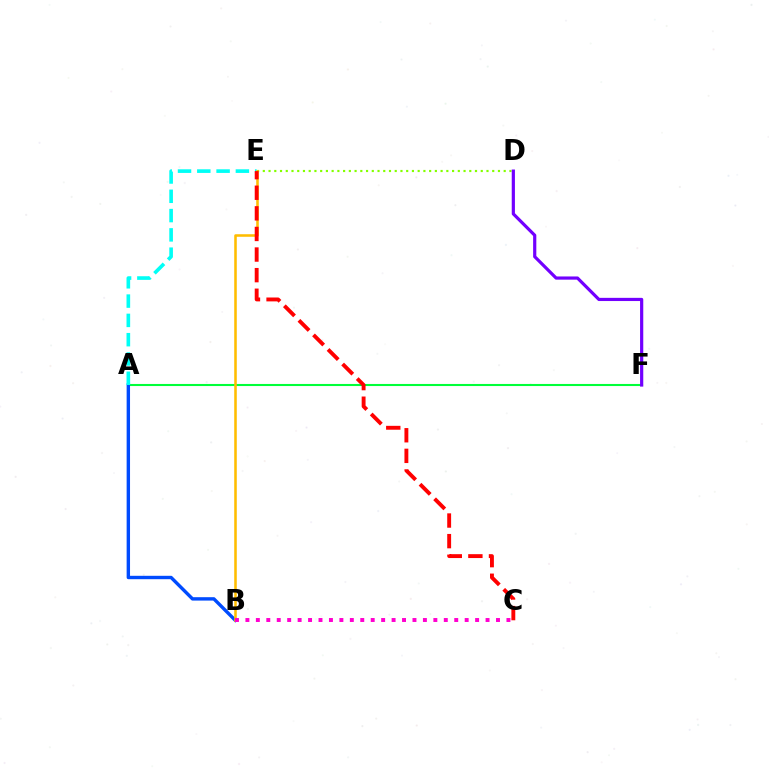{('D', 'E'): [{'color': '#84ff00', 'line_style': 'dotted', 'thickness': 1.56}], ('A', 'F'): [{'color': '#00ff39', 'line_style': 'solid', 'thickness': 1.5}], ('A', 'B'): [{'color': '#004bff', 'line_style': 'solid', 'thickness': 2.44}], ('A', 'E'): [{'color': '#00fff6', 'line_style': 'dashed', 'thickness': 2.62}], ('B', 'E'): [{'color': '#ffbd00', 'line_style': 'solid', 'thickness': 1.84}], ('C', 'E'): [{'color': '#ff0000', 'line_style': 'dashed', 'thickness': 2.8}], ('D', 'F'): [{'color': '#7200ff', 'line_style': 'solid', 'thickness': 2.3}], ('B', 'C'): [{'color': '#ff00cf', 'line_style': 'dotted', 'thickness': 2.84}]}